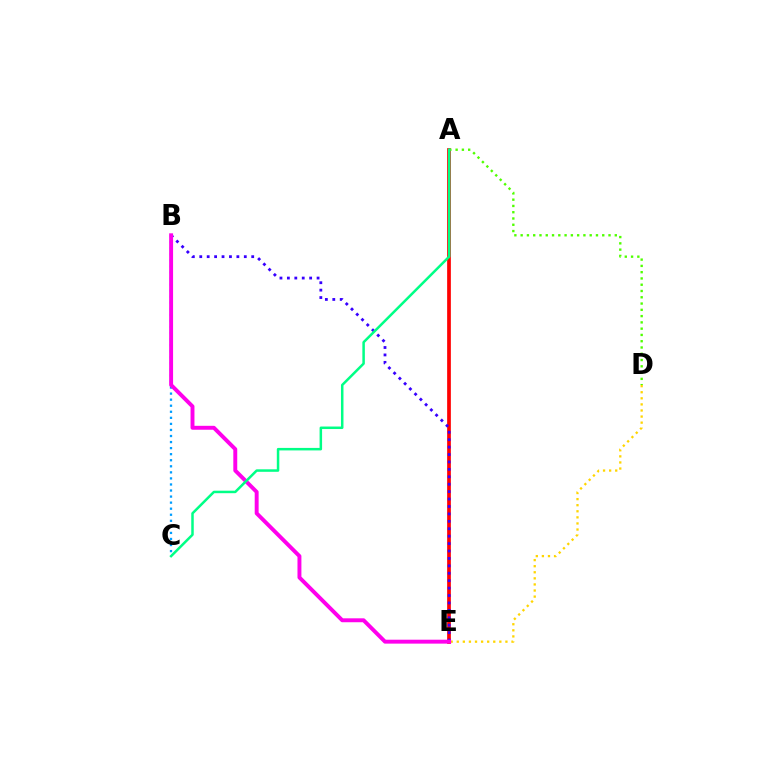{('D', 'E'): [{'color': '#ffd500', 'line_style': 'dotted', 'thickness': 1.65}], ('B', 'C'): [{'color': '#009eff', 'line_style': 'dotted', 'thickness': 1.65}], ('A', 'E'): [{'color': '#ff0000', 'line_style': 'solid', 'thickness': 2.67}], ('B', 'E'): [{'color': '#3700ff', 'line_style': 'dotted', 'thickness': 2.02}, {'color': '#ff00ed', 'line_style': 'solid', 'thickness': 2.83}], ('A', 'D'): [{'color': '#4fff00', 'line_style': 'dotted', 'thickness': 1.71}], ('A', 'C'): [{'color': '#00ff86', 'line_style': 'solid', 'thickness': 1.8}]}